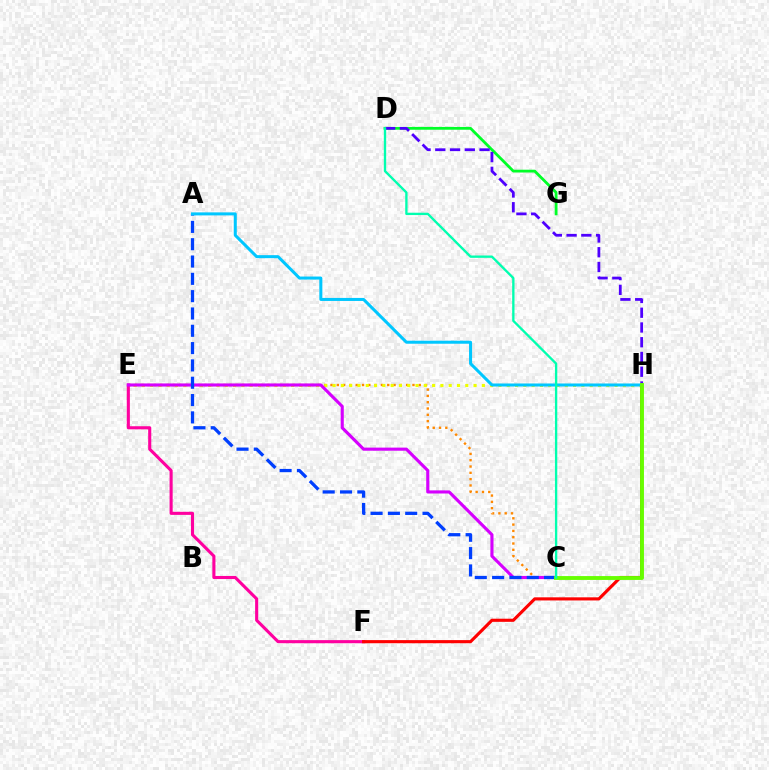{('D', 'G'): [{'color': '#00ff27', 'line_style': 'solid', 'thickness': 2.01}], ('C', 'E'): [{'color': '#ff8800', 'line_style': 'dotted', 'thickness': 1.71}, {'color': '#d600ff', 'line_style': 'solid', 'thickness': 2.24}], ('E', 'H'): [{'color': '#eeff00', 'line_style': 'dotted', 'thickness': 2.25}], ('D', 'H'): [{'color': '#4f00ff', 'line_style': 'dashed', 'thickness': 2.0}], ('E', 'F'): [{'color': '#ff00a0', 'line_style': 'solid', 'thickness': 2.23}], ('F', 'H'): [{'color': '#ff0000', 'line_style': 'solid', 'thickness': 2.25}], ('A', 'C'): [{'color': '#003fff', 'line_style': 'dashed', 'thickness': 2.35}], ('A', 'H'): [{'color': '#00c7ff', 'line_style': 'solid', 'thickness': 2.18}], ('C', 'H'): [{'color': '#66ff00', 'line_style': 'solid', 'thickness': 2.78}], ('C', 'D'): [{'color': '#00ffaf', 'line_style': 'solid', 'thickness': 1.68}]}